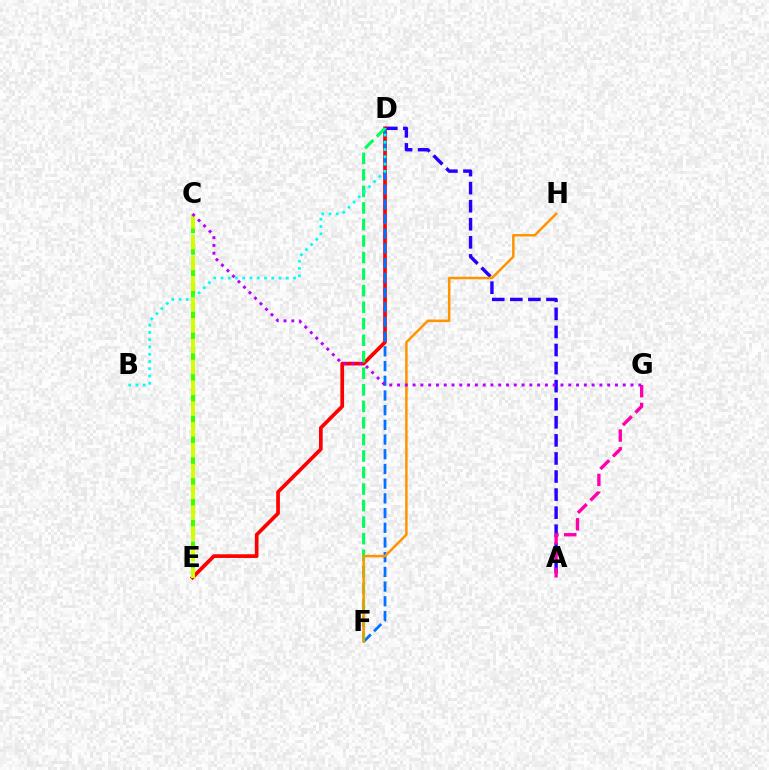{('A', 'D'): [{'color': '#2500ff', 'line_style': 'dashed', 'thickness': 2.45}], ('C', 'E'): [{'color': '#3dff00', 'line_style': 'dashed', 'thickness': 2.93}, {'color': '#d1ff00', 'line_style': 'dashed', 'thickness': 2.83}], ('D', 'E'): [{'color': '#ff0000', 'line_style': 'solid', 'thickness': 2.66}], ('D', 'F'): [{'color': '#0074ff', 'line_style': 'dashed', 'thickness': 2.0}, {'color': '#00ff5c', 'line_style': 'dashed', 'thickness': 2.25}], ('A', 'G'): [{'color': '#ff00ac', 'line_style': 'dashed', 'thickness': 2.41}], ('F', 'H'): [{'color': '#ff9400', 'line_style': 'solid', 'thickness': 1.81}], ('B', 'D'): [{'color': '#00fff6', 'line_style': 'dotted', 'thickness': 1.97}], ('C', 'G'): [{'color': '#b900ff', 'line_style': 'dotted', 'thickness': 2.11}]}